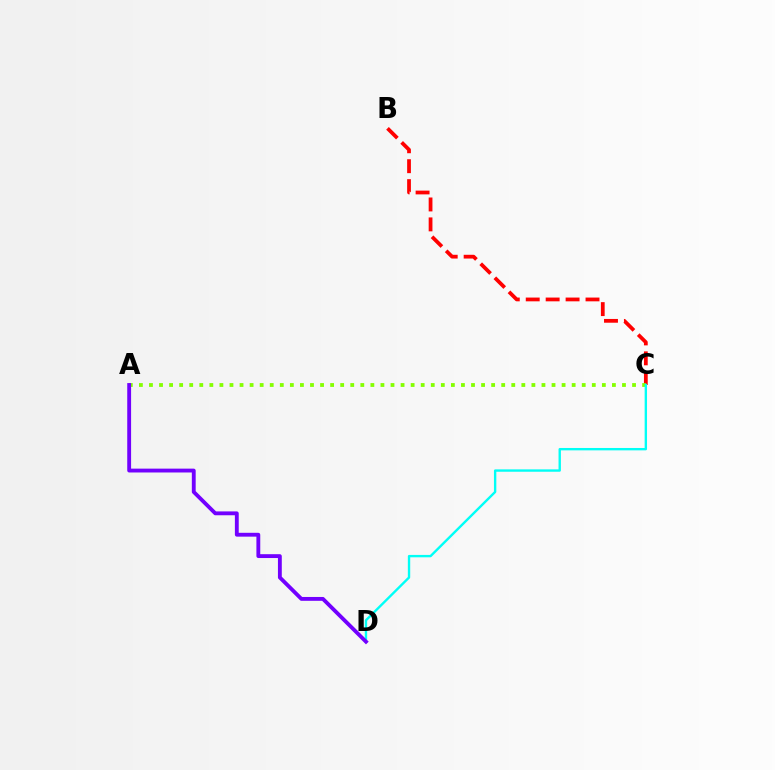{('B', 'C'): [{'color': '#ff0000', 'line_style': 'dashed', 'thickness': 2.71}], ('A', 'C'): [{'color': '#84ff00', 'line_style': 'dotted', 'thickness': 2.73}], ('C', 'D'): [{'color': '#00fff6', 'line_style': 'solid', 'thickness': 1.71}], ('A', 'D'): [{'color': '#7200ff', 'line_style': 'solid', 'thickness': 2.77}]}